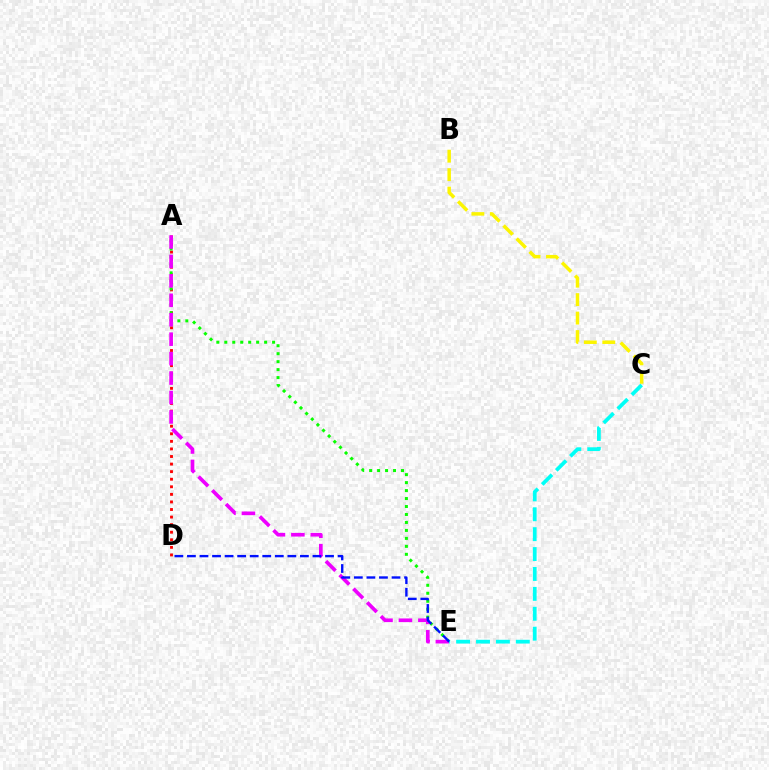{('A', 'D'): [{'color': '#ff0000', 'line_style': 'dotted', 'thickness': 2.06}], ('A', 'E'): [{'color': '#08ff00', 'line_style': 'dotted', 'thickness': 2.16}, {'color': '#ee00ff', 'line_style': 'dashed', 'thickness': 2.64}], ('B', 'C'): [{'color': '#fcf500', 'line_style': 'dashed', 'thickness': 2.51}], ('C', 'E'): [{'color': '#00fff6', 'line_style': 'dashed', 'thickness': 2.7}], ('D', 'E'): [{'color': '#0010ff', 'line_style': 'dashed', 'thickness': 1.71}]}